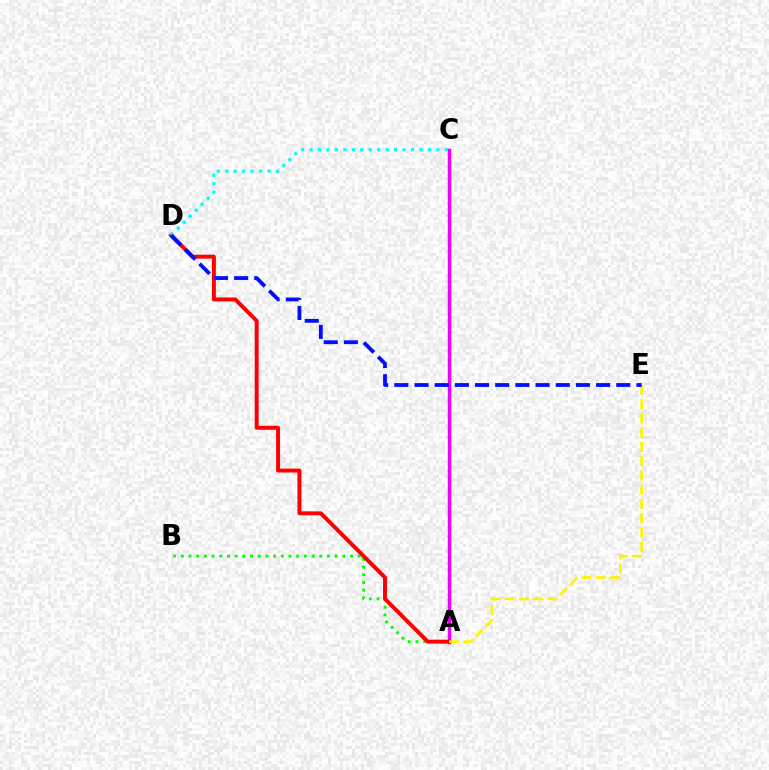{('A', 'B'): [{'color': '#08ff00', 'line_style': 'dotted', 'thickness': 2.09}], ('A', 'C'): [{'color': '#ee00ff', 'line_style': 'solid', 'thickness': 2.49}], ('A', 'D'): [{'color': '#ff0000', 'line_style': 'solid', 'thickness': 2.85}], ('A', 'E'): [{'color': '#fcf500', 'line_style': 'dashed', 'thickness': 1.94}], ('C', 'D'): [{'color': '#00fff6', 'line_style': 'dotted', 'thickness': 2.3}], ('D', 'E'): [{'color': '#0010ff', 'line_style': 'dashed', 'thickness': 2.74}]}